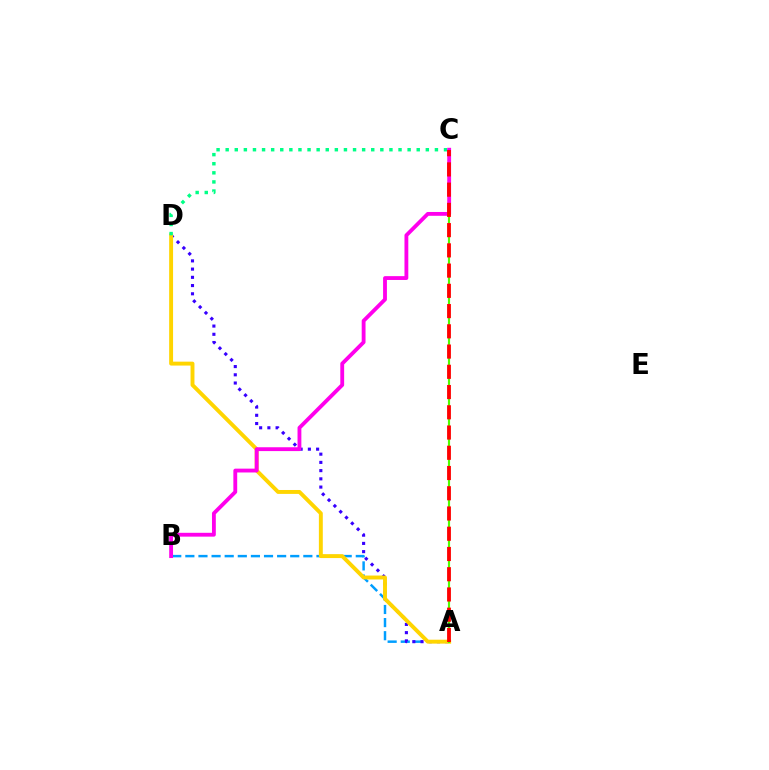{('A', 'B'): [{'color': '#009eff', 'line_style': 'dashed', 'thickness': 1.78}], ('A', 'D'): [{'color': '#3700ff', 'line_style': 'dotted', 'thickness': 2.24}, {'color': '#ffd500', 'line_style': 'solid', 'thickness': 2.82}], ('C', 'D'): [{'color': '#00ff86', 'line_style': 'dotted', 'thickness': 2.47}], ('A', 'C'): [{'color': '#4fff00', 'line_style': 'solid', 'thickness': 1.55}, {'color': '#ff0000', 'line_style': 'dashed', 'thickness': 2.75}], ('B', 'C'): [{'color': '#ff00ed', 'line_style': 'solid', 'thickness': 2.76}]}